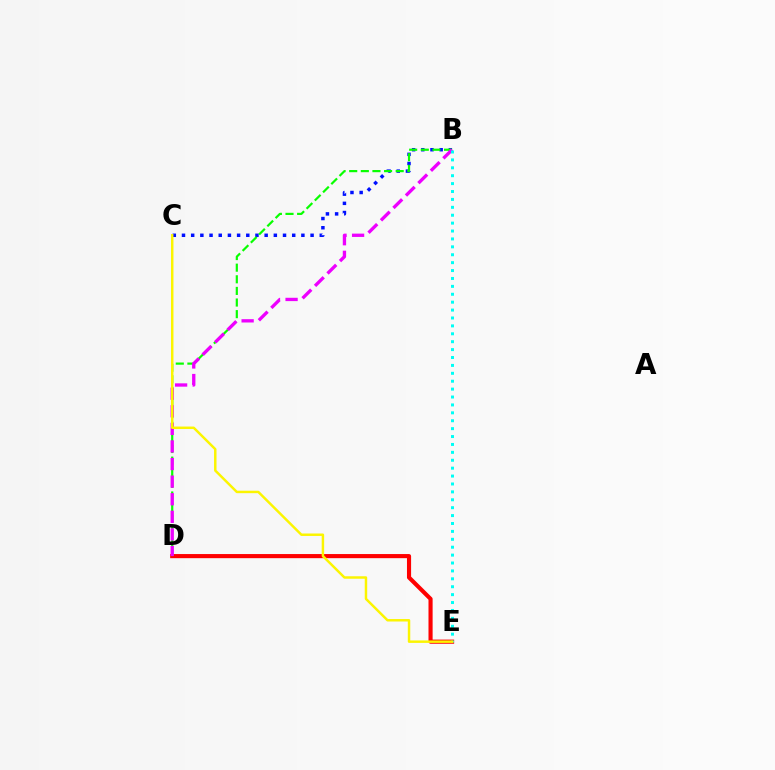{('B', 'C'): [{'color': '#0010ff', 'line_style': 'dotted', 'thickness': 2.5}], ('D', 'E'): [{'color': '#ff0000', 'line_style': 'solid', 'thickness': 2.97}], ('B', 'D'): [{'color': '#08ff00', 'line_style': 'dashed', 'thickness': 1.58}, {'color': '#ee00ff', 'line_style': 'dashed', 'thickness': 2.39}], ('B', 'E'): [{'color': '#00fff6', 'line_style': 'dotted', 'thickness': 2.15}], ('C', 'E'): [{'color': '#fcf500', 'line_style': 'solid', 'thickness': 1.77}]}